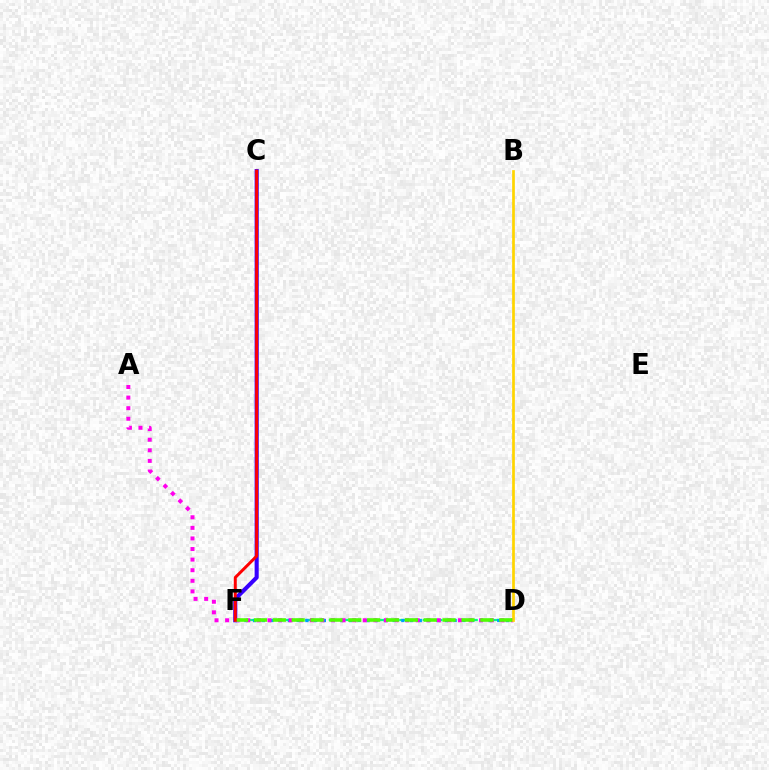{('C', 'F'): [{'color': '#3700ff', 'line_style': 'solid', 'thickness': 2.95}, {'color': '#ff0000', 'line_style': 'solid', 'thickness': 2.14}], ('D', 'F'): [{'color': '#00ff86', 'line_style': 'dashed', 'thickness': 1.59}, {'color': '#009eff', 'line_style': 'dotted', 'thickness': 2.37}, {'color': '#4fff00', 'line_style': 'dashed', 'thickness': 2.56}], ('A', 'D'): [{'color': '#ff00ed', 'line_style': 'dotted', 'thickness': 2.88}], ('B', 'D'): [{'color': '#ffd500', 'line_style': 'solid', 'thickness': 1.95}]}